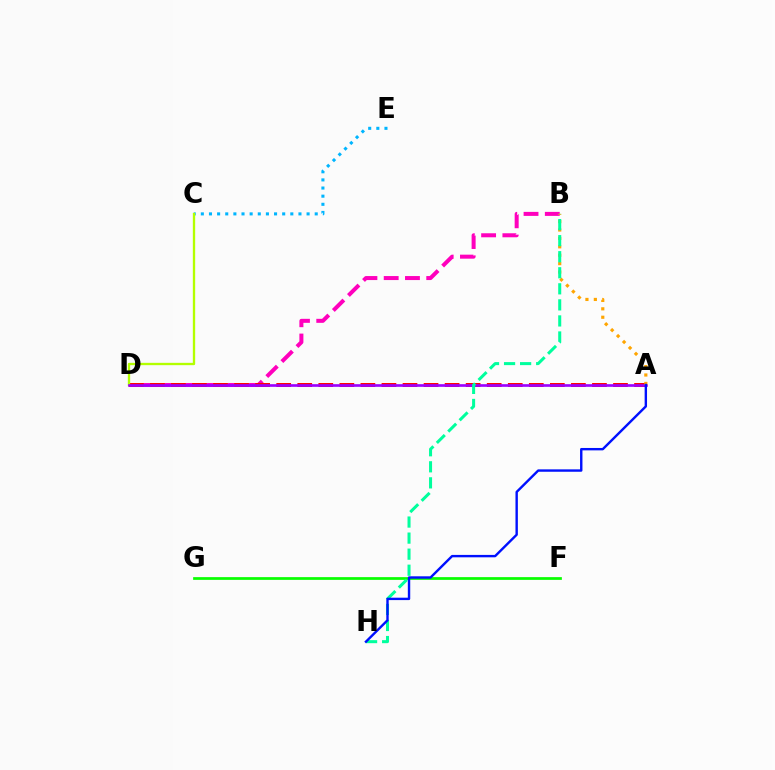{('C', 'E'): [{'color': '#00b5ff', 'line_style': 'dotted', 'thickness': 2.21}], ('F', 'G'): [{'color': '#08ff00', 'line_style': 'solid', 'thickness': 1.97}], ('B', 'D'): [{'color': '#ff00bd', 'line_style': 'dashed', 'thickness': 2.89}], ('A', 'D'): [{'color': '#ff0000', 'line_style': 'dashed', 'thickness': 2.86}, {'color': '#9b00ff', 'line_style': 'solid', 'thickness': 1.91}], ('C', 'D'): [{'color': '#b3ff00', 'line_style': 'solid', 'thickness': 1.68}], ('A', 'B'): [{'color': '#ffa500', 'line_style': 'dotted', 'thickness': 2.28}], ('B', 'H'): [{'color': '#00ff9d', 'line_style': 'dashed', 'thickness': 2.18}], ('A', 'H'): [{'color': '#0010ff', 'line_style': 'solid', 'thickness': 1.73}]}